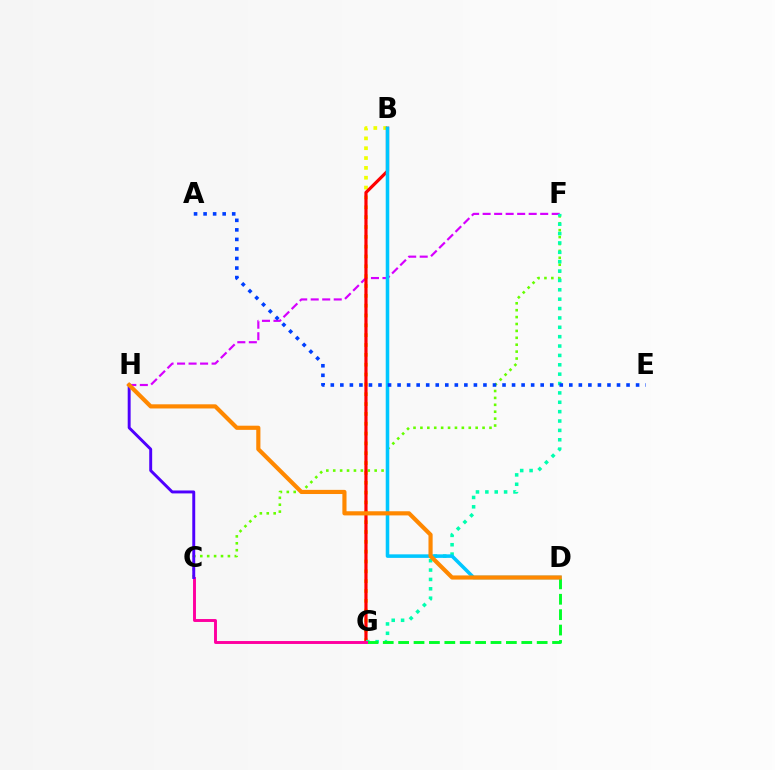{('F', 'H'): [{'color': '#d600ff', 'line_style': 'dashed', 'thickness': 1.56}], ('B', 'G'): [{'color': '#eeff00', 'line_style': 'dotted', 'thickness': 2.67}, {'color': '#ff0000', 'line_style': 'solid', 'thickness': 2.29}], ('C', 'F'): [{'color': '#66ff00', 'line_style': 'dotted', 'thickness': 1.88}], ('F', 'G'): [{'color': '#00ffaf', 'line_style': 'dotted', 'thickness': 2.55}], ('D', 'G'): [{'color': '#00ff27', 'line_style': 'dashed', 'thickness': 2.09}], ('C', 'G'): [{'color': '#ff00a0', 'line_style': 'solid', 'thickness': 2.11}], ('C', 'H'): [{'color': '#4f00ff', 'line_style': 'solid', 'thickness': 2.11}], ('B', 'D'): [{'color': '#00c7ff', 'line_style': 'solid', 'thickness': 2.55}], ('D', 'H'): [{'color': '#ff8800', 'line_style': 'solid', 'thickness': 2.99}], ('A', 'E'): [{'color': '#003fff', 'line_style': 'dotted', 'thickness': 2.59}]}